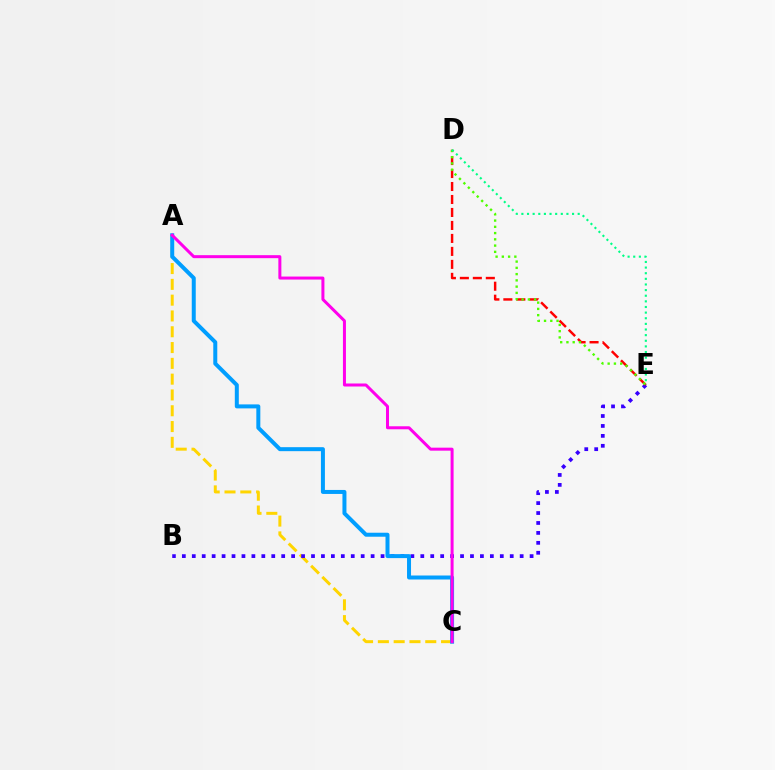{('A', 'C'): [{'color': '#ffd500', 'line_style': 'dashed', 'thickness': 2.15}, {'color': '#009eff', 'line_style': 'solid', 'thickness': 2.87}, {'color': '#ff00ed', 'line_style': 'solid', 'thickness': 2.16}], ('B', 'E'): [{'color': '#3700ff', 'line_style': 'dotted', 'thickness': 2.7}], ('D', 'E'): [{'color': '#ff0000', 'line_style': 'dashed', 'thickness': 1.76}, {'color': '#4fff00', 'line_style': 'dotted', 'thickness': 1.7}, {'color': '#00ff86', 'line_style': 'dotted', 'thickness': 1.53}]}